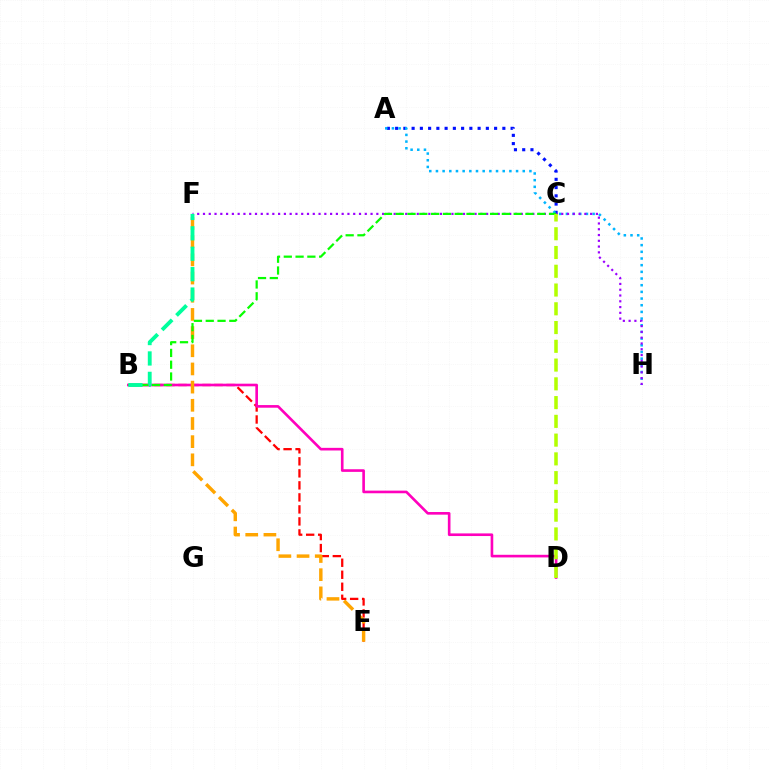{('B', 'E'): [{'color': '#ff0000', 'line_style': 'dashed', 'thickness': 1.63}], ('A', 'C'): [{'color': '#0010ff', 'line_style': 'dotted', 'thickness': 2.24}], ('B', 'D'): [{'color': '#ff00bd', 'line_style': 'solid', 'thickness': 1.9}], ('A', 'H'): [{'color': '#00b5ff', 'line_style': 'dotted', 'thickness': 1.81}], ('E', 'F'): [{'color': '#ffa500', 'line_style': 'dashed', 'thickness': 2.47}], ('F', 'H'): [{'color': '#9b00ff', 'line_style': 'dotted', 'thickness': 1.57}], ('B', 'C'): [{'color': '#08ff00', 'line_style': 'dashed', 'thickness': 1.6}], ('B', 'F'): [{'color': '#00ff9d', 'line_style': 'dashed', 'thickness': 2.77}], ('C', 'D'): [{'color': '#b3ff00', 'line_style': 'dashed', 'thickness': 2.55}]}